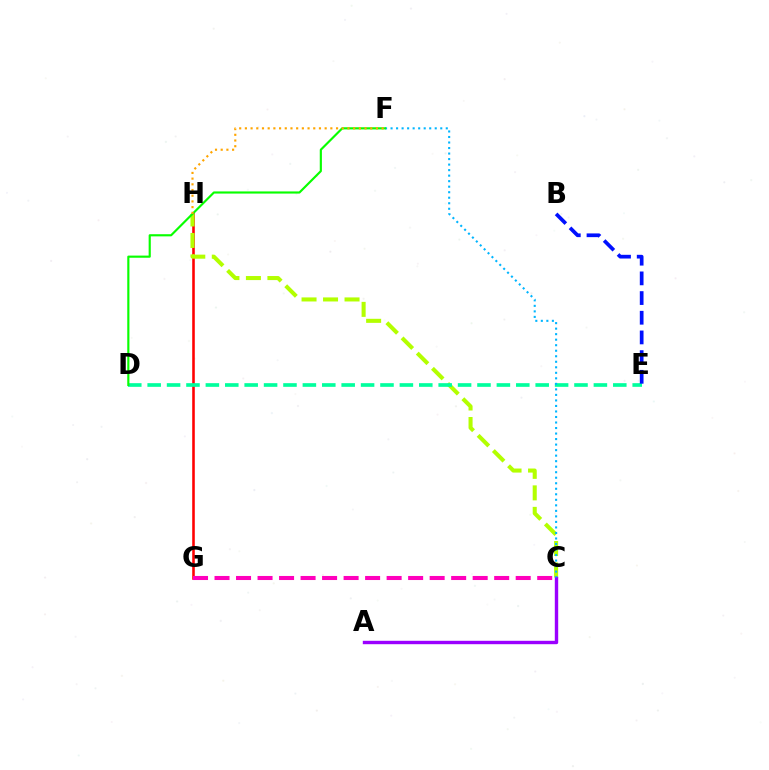{('G', 'H'): [{'color': '#ff0000', 'line_style': 'solid', 'thickness': 1.86}], ('C', 'H'): [{'color': '#b3ff00', 'line_style': 'dashed', 'thickness': 2.92}], ('A', 'C'): [{'color': '#9b00ff', 'line_style': 'solid', 'thickness': 2.45}], ('D', 'E'): [{'color': '#00ff9d', 'line_style': 'dashed', 'thickness': 2.64}], ('C', 'G'): [{'color': '#ff00bd', 'line_style': 'dashed', 'thickness': 2.92}], ('C', 'F'): [{'color': '#00b5ff', 'line_style': 'dotted', 'thickness': 1.5}], ('B', 'E'): [{'color': '#0010ff', 'line_style': 'dashed', 'thickness': 2.67}], ('D', 'F'): [{'color': '#08ff00', 'line_style': 'solid', 'thickness': 1.55}], ('F', 'H'): [{'color': '#ffa500', 'line_style': 'dotted', 'thickness': 1.55}]}